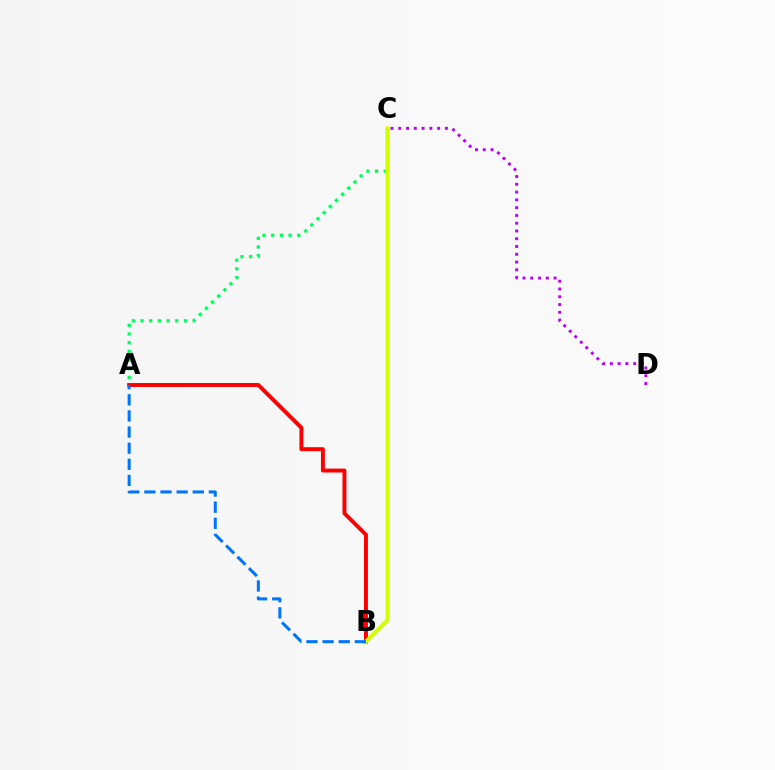{('A', 'C'): [{'color': '#00ff5c', 'line_style': 'dotted', 'thickness': 2.36}], ('C', 'D'): [{'color': '#b900ff', 'line_style': 'dotted', 'thickness': 2.11}], ('A', 'B'): [{'color': '#ff0000', 'line_style': 'solid', 'thickness': 2.83}, {'color': '#0074ff', 'line_style': 'dashed', 'thickness': 2.19}], ('B', 'C'): [{'color': '#d1ff00', 'line_style': 'solid', 'thickness': 2.91}]}